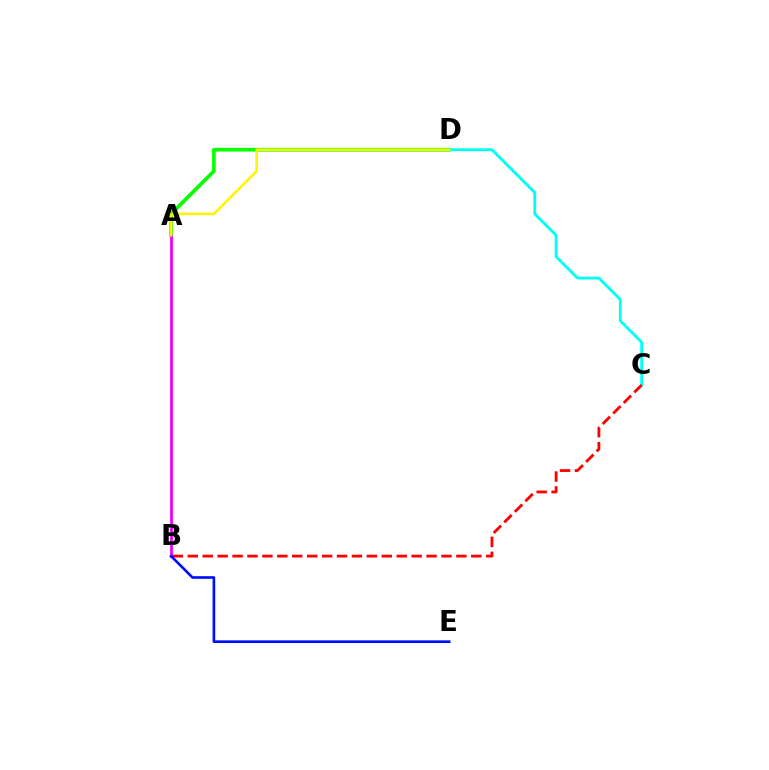{('A', 'D'): [{'color': '#08ff00', 'line_style': 'solid', 'thickness': 2.65}, {'color': '#fcf500', 'line_style': 'solid', 'thickness': 1.85}], ('C', 'D'): [{'color': '#00fff6', 'line_style': 'solid', 'thickness': 2.05}], ('A', 'B'): [{'color': '#ee00ff', 'line_style': 'solid', 'thickness': 1.99}], ('B', 'C'): [{'color': '#ff0000', 'line_style': 'dashed', 'thickness': 2.03}], ('B', 'E'): [{'color': '#0010ff', 'line_style': 'solid', 'thickness': 1.92}]}